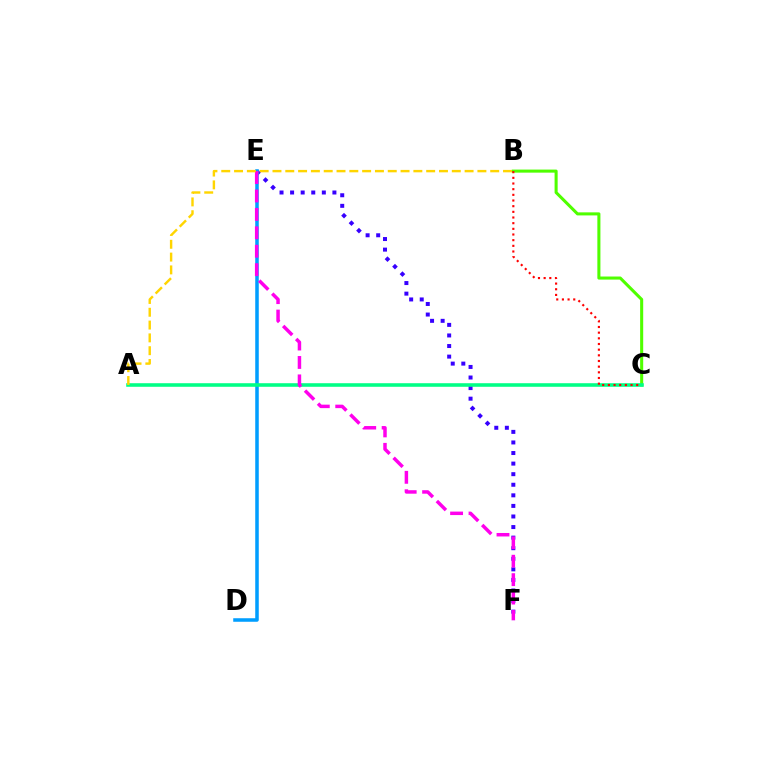{('B', 'C'): [{'color': '#4fff00', 'line_style': 'solid', 'thickness': 2.2}, {'color': '#ff0000', 'line_style': 'dotted', 'thickness': 1.54}], ('E', 'F'): [{'color': '#3700ff', 'line_style': 'dotted', 'thickness': 2.87}, {'color': '#ff00ed', 'line_style': 'dashed', 'thickness': 2.5}], ('D', 'E'): [{'color': '#009eff', 'line_style': 'solid', 'thickness': 2.54}], ('A', 'C'): [{'color': '#00ff86', 'line_style': 'solid', 'thickness': 2.57}], ('A', 'B'): [{'color': '#ffd500', 'line_style': 'dashed', 'thickness': 1.74}]}